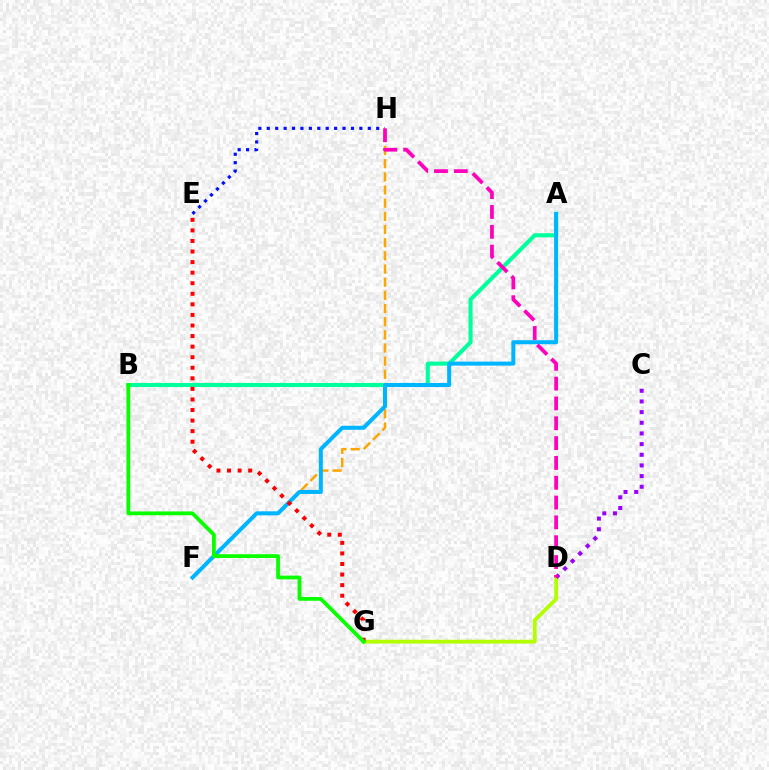{('A', 'B'): [{'color': '#00ff9d', 'line_style': 'solid', 'thickness': 2.94}], ('D', 'G'): [{'color': '#b3ff00', 'line_style': 'solid', 'thickness': 2.75}], ('E', 'H'): [{'color': '#0010ff', 'line_style': 'dotted', 'thickness': 2.29}], ('F', 'H'): [{'color': '#ffa500', 'line_style': 'dashed', 'thickness': 1.79}], ('C', 'D'): [{'color': '#9b00ff', 'line_style': 'dotted', 'thickness': 2.9}], ('A', 'F'): [{'color': '#00b5ff', 'line_style': 'solid', 'thickness': 2.9}], ('E', 'G'): [{'color': '#ff0000', 'line_style': 'dotted', 'thickness': 2.87}], ('B', 'G'): [{'color': '#08ff00', 'line_style': 'solid', 'thickness': 2.72}], ('D', 'H'): [{'color': '#ff00bd', 'line_style': 'dashed', 'thickness': 2.69}]}